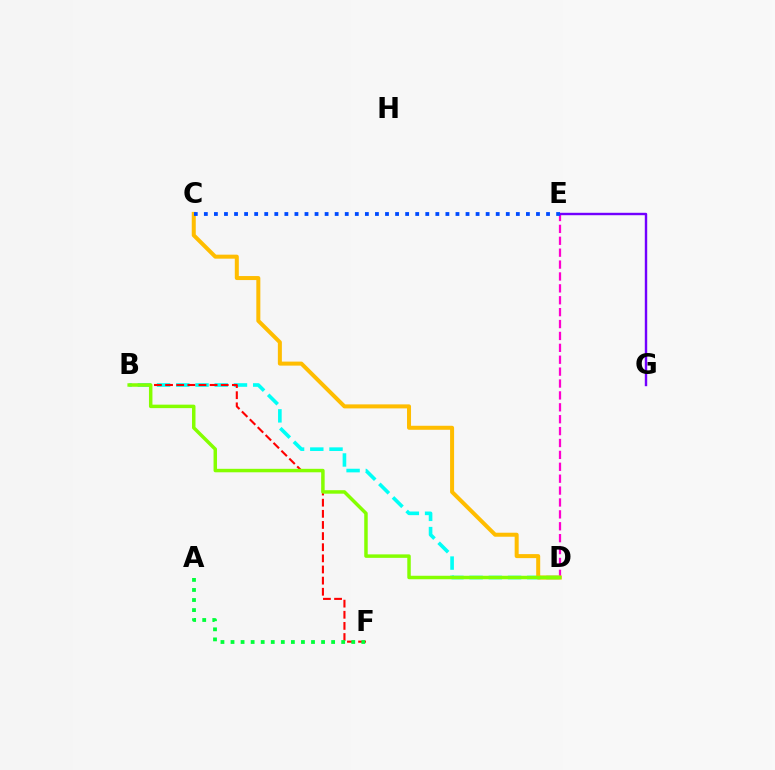{('D', 'E'): [{'color': '#ff00cf', 'line_style': 'dashed', 'thickness': 1.62}], ('B', 'D'): [{'color': '#00fff6', 'line_style': 'dashed', 'thickness': 2.61}, {'color': '#84ff00', 'line_style': 'solid', 'thickness': 2.5}], ('E', 'G'): [{'color': '#7200ff', 'line_style': 'solid', 'thickness': 1.74}], ('B', 'F'): [{'color': '#ff0000', 'line_style': 'dashed', 'thickness': 1.51}], ('C', 'D'): [{'color': '#ffbd00', 'line_style': 'solid', 'thickness': 2.89}], ('A', 'F'): [{'color': '#00ff39', 'line_style': 'dotted', 'thickness': 2.73}], ('C', 'E'): [{'color': '#004bff', 'line_style': 'dotted', 'thickness': 2.73}]}